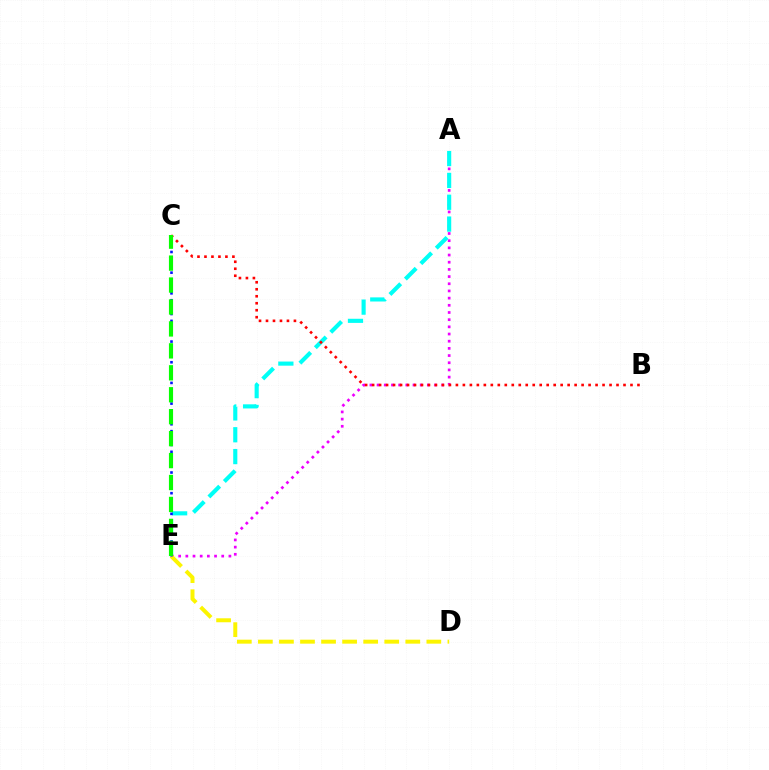{('A', 'E'): [{'color': '#ee00ff', 'line_style': 'dotted', 'thickness': 1.95}, {'color': '#00fff6', 'line_style': 'dashed', 'thickness': 2.97}], ('D', 'E'): [{'color': '#fcf500', 'line_style': 'dashed', 'thickness': 2.86}], ('C', 'E'): [{'color': '#0010ff', 'line_style': 'dotted', 'thickness': 1.87}, {'color': '#08ff00', 'line_style': 'dashed', 'thickness': 2.98}], ('B', 'C'): [{'color': '#ff0000', 'line_style': 'dotted', 'thickness': 1.9}]}